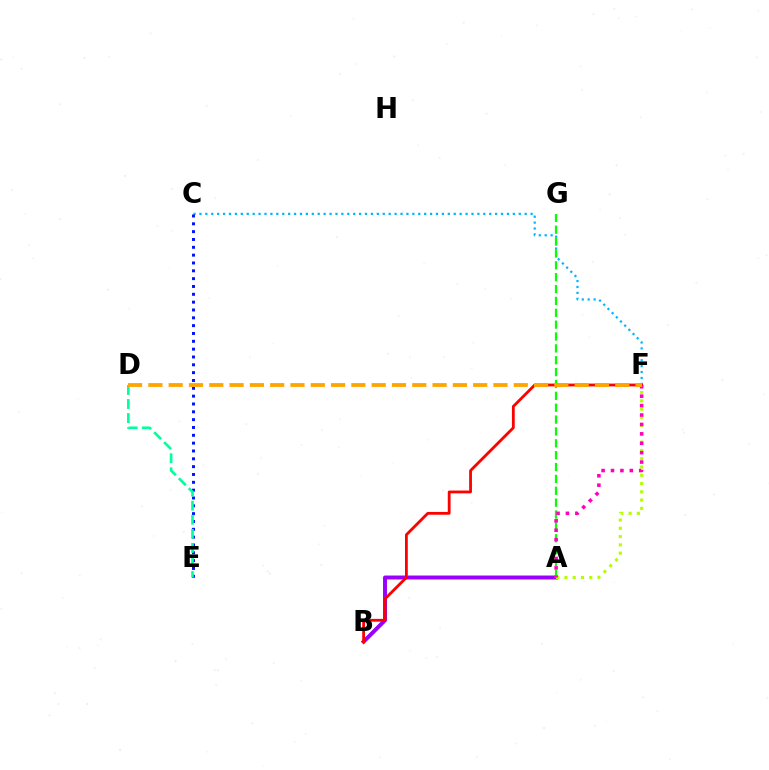{('C', 'F'): [{'color': '#00b5ff', 'line_style': 'dotted', 'thickness': 1.61}], ('C', 'E'): [{'color': '#0010ff', 'line_style': 'dotted', 'thickness': 2.13}], ('A', 'B'): [{'color': '#9b00ff', 'line_style': 'solid', 'thickness': 2.84}], ('A', 'G'): [{'color': '#08ff00', 'line_style': 'dashed', 'thickness': 1.61}], ('A', 'F'): [{'color': '#b3ff00', 'line_style': 'dotted', 'thickness': 2.25}, {'color': '#ff00bd', 'line_style': 'dotted', 'thickness': 2.56}], ('D', 'E'): [{'color': '#00ff9d', 'line_style': 'dashed', 'thickness': 1.91}], ('B', 'F'): [{'color': '#ff0000', 'line_style': 'solid', 'thickness': 2.01}], ('D', 'F'): [{'color': '#ffa500', 'line_style': 'dashed', 'thickness': 2.76}]}